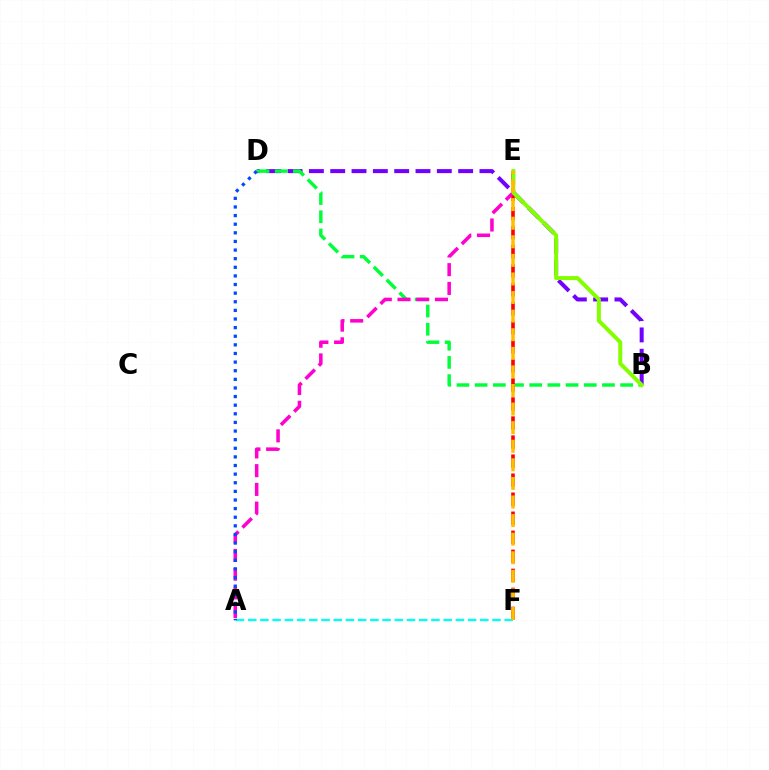{('B', 'D'): [{'color': '#7200ff', 'line_style': 'dashed', 'thickness': 2.9}, {'color': '#00ff39', 'line_style': 'dashed', 'thickness': 2.47}], ('E', 'F'): [{'color': '#ff0000', 'line_style': 'dashed', 'thickness': 2.59}, {'color': '#ffbd00', 'line_style': 'dashed', 'thickness': 2.52}], ('A', 'F'): [{'color': '#00fff6', 'line_style': 'dashed', 'thickness': 1.66}], ('A', 'E'): [{'color': '#ff00cf', 'line_style': 'dashed', 'thickness': 2.54}], ('B', 'E'): [{'color': '#84ff00', 'line_style': 'solid', 'thickness': 2.87}], ('A', 'D'): [{'color': '#004bff', 'line_style': 'dotted', 'thickness': 2.34}]}